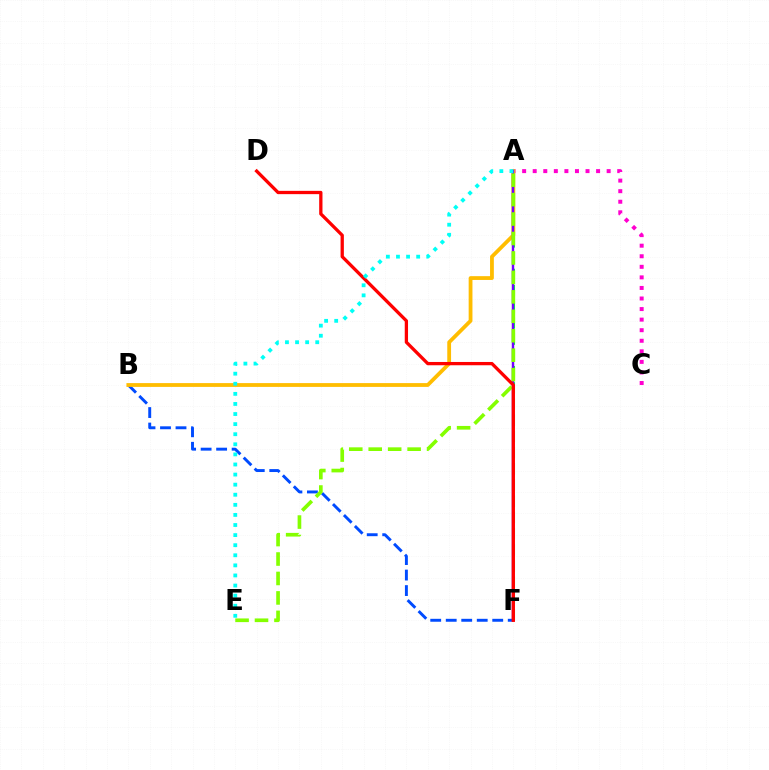{('A', 'C'): [{'color': '#ff00cf', 'line_style': 'dotted', 'thickness': 2.87}], ('B', 'F'): [{'color': '#004bff', 'line_style': 'dashed', 'thickness': 2.11}], ('A', 'F'): [{'color': '#00ff39', 'line_style': 'dashed', 'thickness': 2.2}, {'color': '#7200ff', 'line_style': 'solid', 'thickness': 1.75}], ('A', 'B'): [{'color': '#ffbd00', 'line_style': 'solid', 'thickness': 2.73}], ('A', 'E'): [{'color': '#84ff00', 'line_style': 'dashed', 'thickness': 2.64}, {'color': '#00fff6', 'line_style': 'dotted', 'thickness': 2.74}], ('D', 'F'): [{'color': '#ff0000', 'line_style': 'solid', 'thickness': 2.37}]}